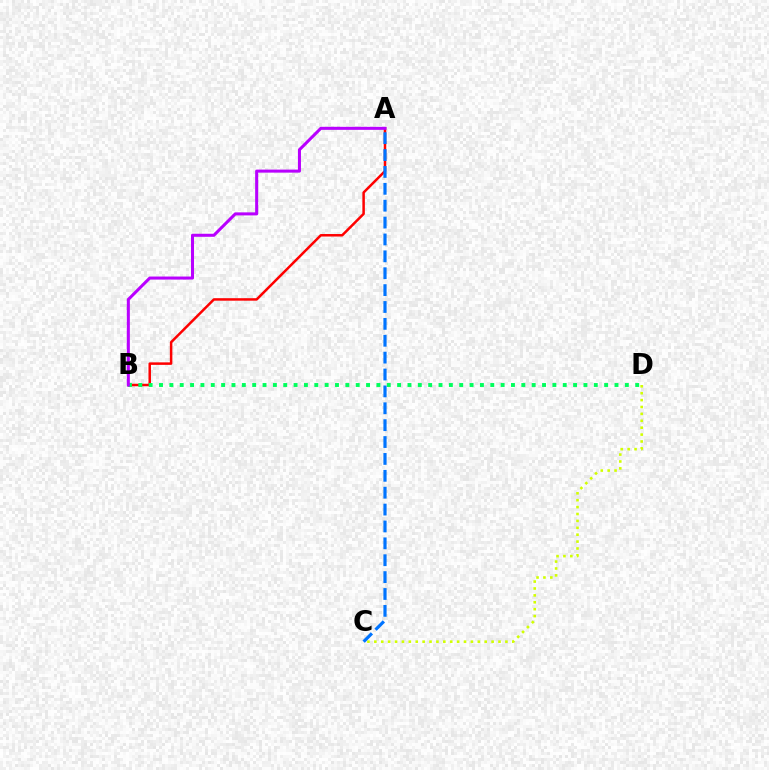{('A', 'B'): [{'color': '#ff0000', 'line_style': 'solid', 'thickness': 1.8}, {'color': '#b900ff', 'line_style': 'solid', 'thickness': 2.19}], ('B', 'D'): [{'color': '#00ff5c', 'line_style': 'dotted', 'thickness': 2.81}], ('C', 'D'): [{'color': '#d1ff00', 'line_style': 'dotted', 'thickness': 1.87}], ('A', 'C'): [{'color': '#0074ff', 'line_style': 'dashed', 'thickness': 2.29}]}